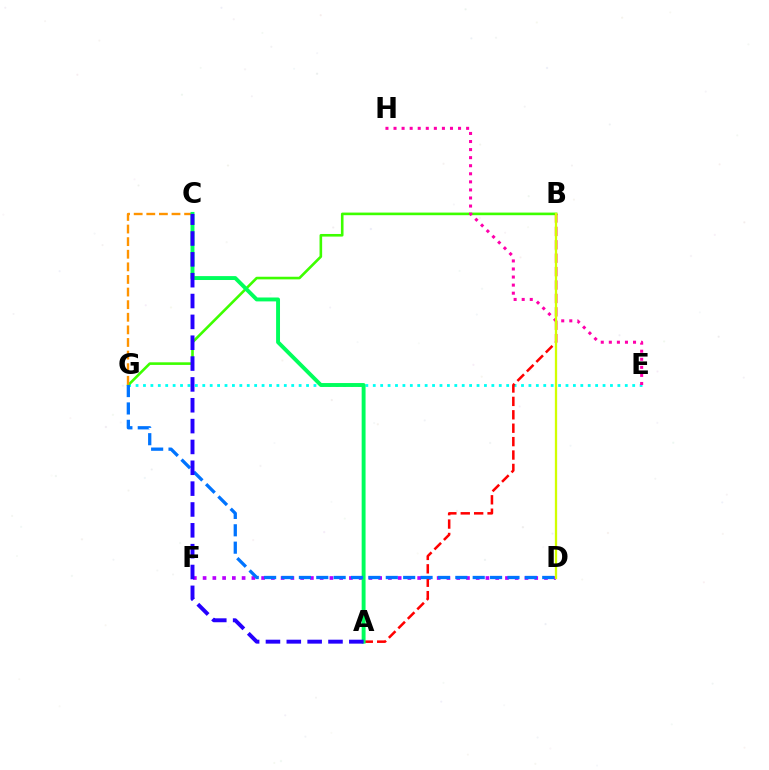{('E', 'G'): [{'color': '#00fff6', 'line_style': 'dotted', 'thickness': 2.01}], ('B', 'G'): [{'color': '#3dff00', 'line_style': 'solid', 'thickness': 1.88}], ('D', 'F'): [{'color': '#b900ff', 'line_style': 'dotted', 'thickness': 2.65}], ('E', 'H'): [{'color': '#ff00ac', 'line_style': 'dotted', 'thickness': 2.19}], ('C', 'G'): [{'color': '#ff9400', 'line_style': 'dashed', 'thickness': 1.71}], ('A', 'B'): [{'color': '#ff0000', 'line_style': 'dashed', 'thickness': 1.82}], ('B', 'D'): [{'color': '#d1ff00', 'line_style': 'solid', 'thickness': 1.65}], ('A', 'C'): [{'color': '#00ff5c', 'line_style': 'solid', 'thickness': 2.81}, {'color': '#2500ff', 'line_style': 'dashed', 'thickness': 2.83}], ('D', 'G'): [{'color': '#0074ff', 'line_style': 'dashed', 'thickness': 2.36}]}